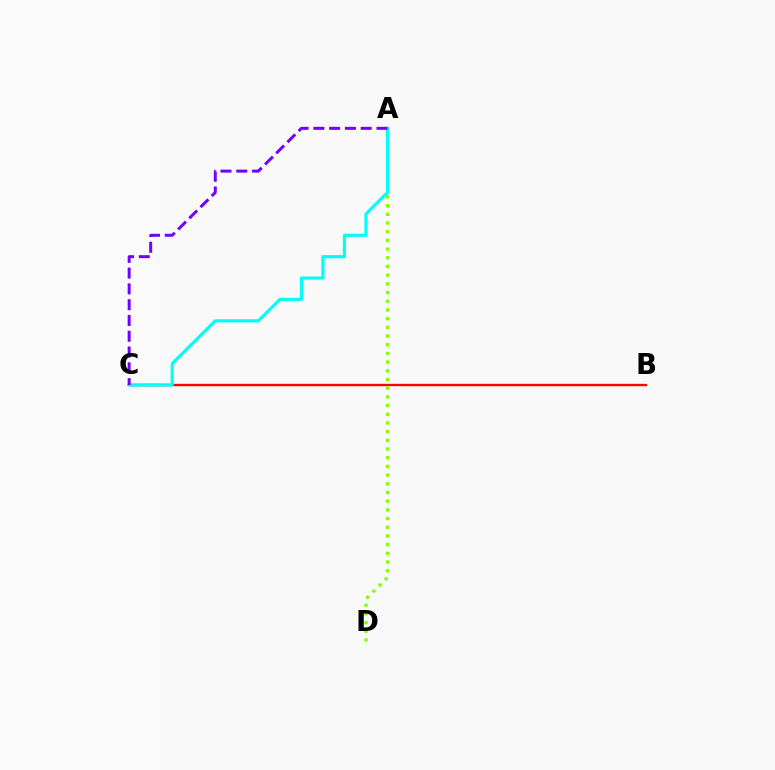{('B', 'C'): [{'color': '#ff0000', 'line_style': 'solid', 'thickness': 1.7}], ('A', 'D'): [{'color': '#84ff00', 'line_style': 'dotted', 'thickness': 2.36}], ('A', 'C'): [{'color': '#00fff6', 'line_style': 'solid', 'thickness': 2.28}, {'color': '#7200ff', 'line_style': 'dashed', 'thickness': 2.14}]}